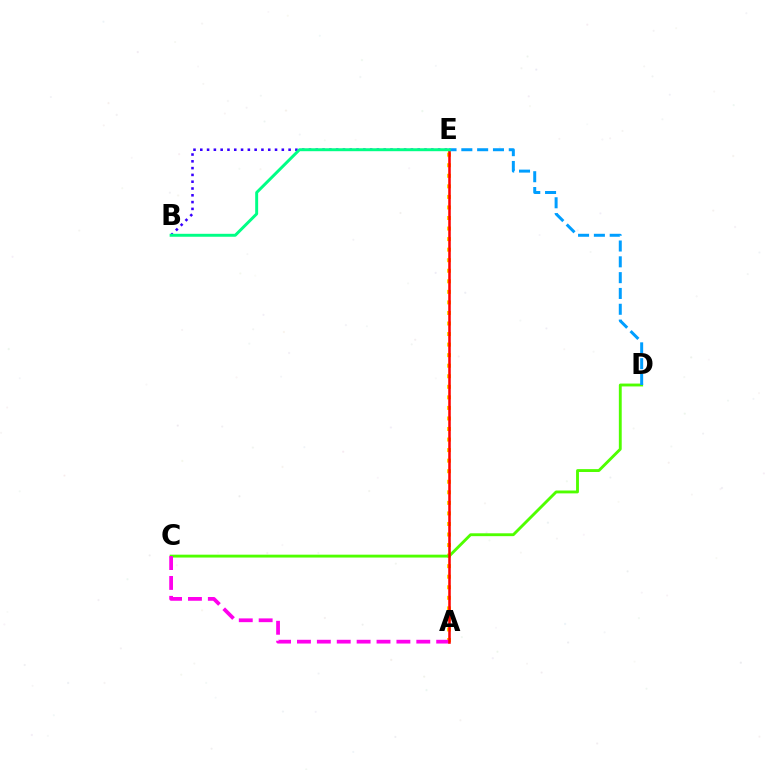{('A', 'E'): [{'color': '#ffd500', 'line_style': 'dotted', 'thickness': 2.87}, {'color': '#ff0000', 'line_style': 'solid', 'thickness': 1.83}], ('C', 'D'): [{'color': '#4fff00', 'line_style': 'solid', 'thickness': 2.06}], ('A', 'C'): [{'color': '#ff00ed', 'line_style': 'dashed', 'thickness': 2.7}], ('D', 'E'): [{'color': '#009eff', 'line_style': 'dashed', 'thickness': 2.15}], ('B', 'E'): [{'color': '#3700ff', 'line_style': 'dotted', 'thickness': 1.85}, {'color': '#00ff86', 'line_style': 'solid', 'thickness': 2.12}]}